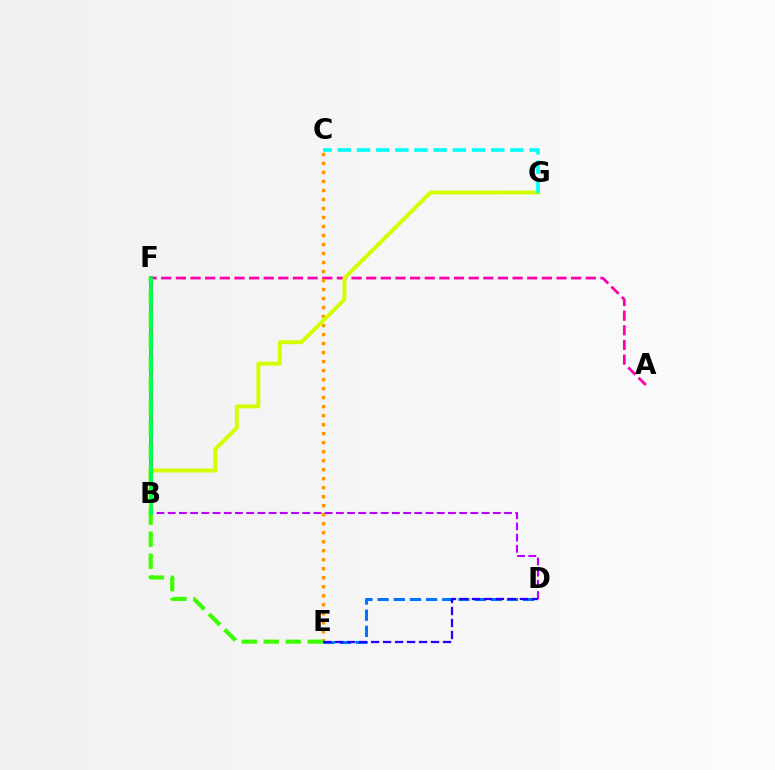{('B', 'F'): [{'color': '#ff0000', 'line_style': 'solid', 'thickness': 2.66}, {'color': '#00ff5c', 'line_style': 'solid', 'thickness': 2.58}], ('A', 'F'): [{'color': '#ff00ac', 'line_style': 'dashed', 'thickness': 1.99}], ('C', 'E'): [{'color': '#ff9400', 'line_style': 'dotted', 'thickness': 2.45}], ('D', 'E'): [{'color': '#0074ff', 'line_style': 'dashed', 'thickness': 2.2}, {'color': '#2500ff', 'line_style': 'dashed', 'thickness': 1.63}], ('B', 'G'): [{'color': '#d1ff00', 'line_style': 'solid', 'thickness': 2.81}], ('C', 'G'): [{'color': '#00fff6', 'line_style': 'dashed', 'thickness': 2.6}], ('B', 'D'): [{'color': '#b900ff', 'line_style': 'dashed', 'thickness': 1.52}], ('E', 'F'): [{'color': '#3dff00', 'line_style': 'dashed', 'thickness': 2.99}]}